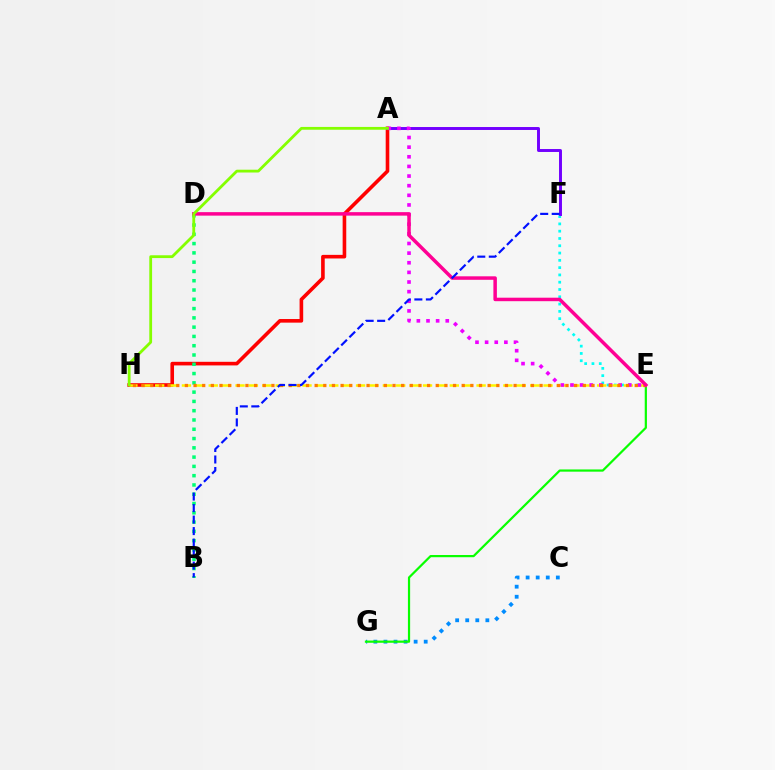{('E', 'F'): [{'color': '#00fff6', 'line_style': 'dotted', 'thickness': 1.98}], ('C', 'G'): [{'color': '#008cff', 'line_style': 'dotted', 'thickness': 2.74}], ('A', 'H'): [{'color': '#ff0000', 'line_style': 'solid', 'thickness': 2.6}, {'color': '#84ff00', 'line_style': 'solid', 'thickness': 2.02}], ('E', 'G'): [{'color': '#08ff00', 'line_style': 'solid', 'thickness': 1.59}], ('B', 'D'): [{'color': '#00ff74', 'line_style': 'dotted', 'thickness': 2.52}], ('A', 'F'): [{'color': '#7200ff', 'line_style': 'solid', 'thickness': 2.12}], ('E', 'H'): [{'color': '#fcf500', 'line_style': 'dashed', 'thickness': 1.82}, {'color': '#ff7c00', 'line_style': 'dotted', 'thickness': 2.35}], ('A', 'E'): [{'color': '#ee00ff', 'line_style': 'dotted', 'thickness': 2.62}], ('D', 'E'): [{'color': '#ff0094', 'line_style': 'solid', 'thickness': 2.51}], ('B', 'F'): [{'color': '#0010ff', 'line_style': 'dashed', 'thickness': 1.56}]}